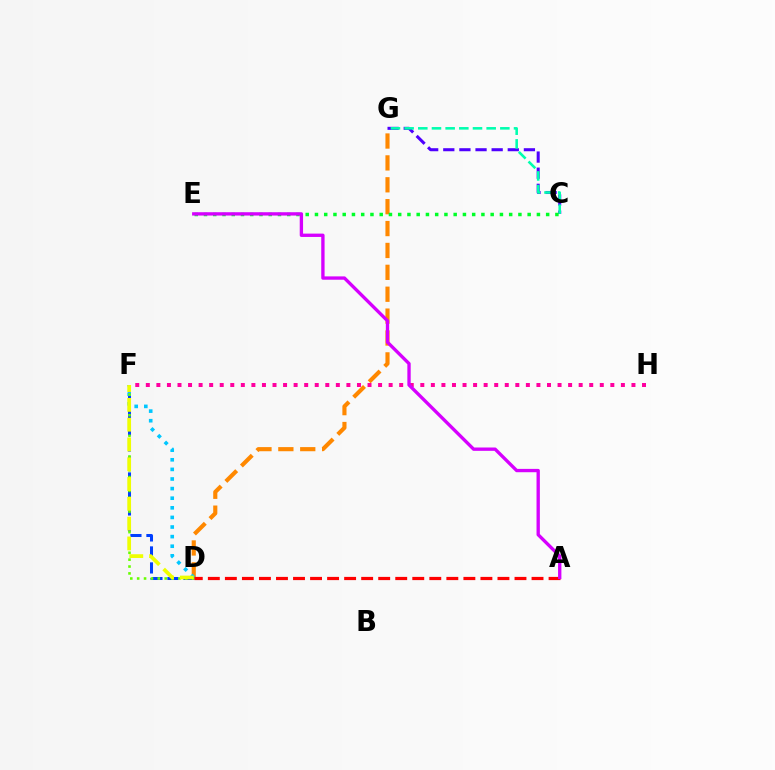{('C', 'G'): [{'color': '#4f00ff', 'line_style': 'dashed', 'thickness': 2.19}, {'color': '#00ffaf', 'line_style': 'dashed', 'thickness': 1.86}], ('D', 'F'): [{'color': '#003fff', 'line_style': 'dashed', 'thickness': 2.17}, {'color': '#00c7ff', 'line_style': 'dotted', 'thickness': 2.61}, {'color': '#66ff00', 'line_style': 'dotted', 'thickness': 1.87}, {'color': '#eeff00', 'line_style': 'dashed', 'thickness': 2.69}], ('D', 'G'): [{'color': '#ff8800', 'line_style': 'dashed', 'thickness': 2.97}], ('C', 'E'): [{'color': '#00ff27', 'line_style': 'dotted', 'thickness': 2.51}], ('F', 'H'): [{'color': '#ff00a0', 'line_style': 'dotted', 'thickness': 2.87}], ('A', 'D'): [{'color': '#ff0000', 'line_style': 'dashed', 'thickness': 2.31}], ('A', 'E'): [{'color': '#d600ff', 'line_style': 'solid', 'thickness': 2.4}]}